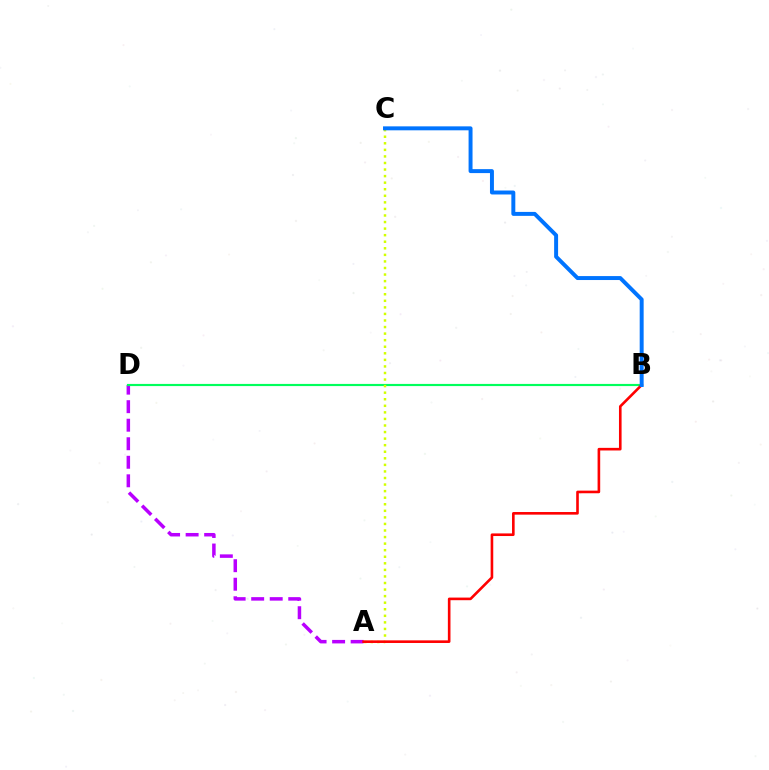{('A', 'D'): [{'color': '#b900ff', 'line_style': 'dashed', 'thickness': 2.52}], ('B', 'D'): [{'color': '#00ff5c', 'line_style': 'solid', 'thickness': 1.56}], ('A', 'C'): [{'color': '#d1ff00', 'line_style': 'dotted', 'thickness': 1.78}], ('A', 'B'): [{'color': '#ff0000', 'line_style': 'solid', 'thickness': 1.89}], ('B', 'C'): [{'color': '#0074ff', 'line_style': 'solid', 'thickness': 2.85}]}